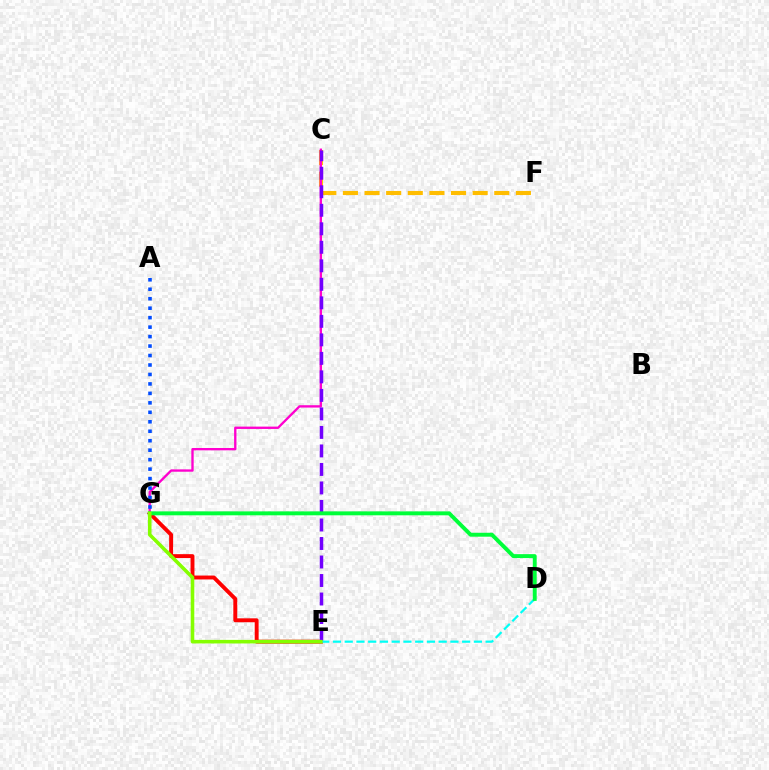{('E', 'G'): [{'color': '#ff0000', 'line_style': 'solid', 'thickness': 2.81}, {'color': '#84ff00', 'line_style': 'solid', 'thickness': 2.57}], ('C', 'F'): [{'color': '#ffbd00', 'line_style': 'dashed', 'thickness': 2.94}], ('C', 'G'): [{'color': '#ff00cf', 'line_style': 'solid', 'thickness': 1.69}], ('C', 'E'): [{'color': '#7200ff', 'line_style': 'dashed', 'thickness': 2.51}], ('D', 'E'): [{'color': '#00fff6', 'line_style': 'dashed', 'thickness': 1.6}], ('A', 'G'): [{'color': '#004bff', 'line_style': 'dotted', 'thickness': 2.57}], ('D', 'G'): [{'color': '#00ff39', 'line_style': 'solid', 'thickness': 2.83}]}